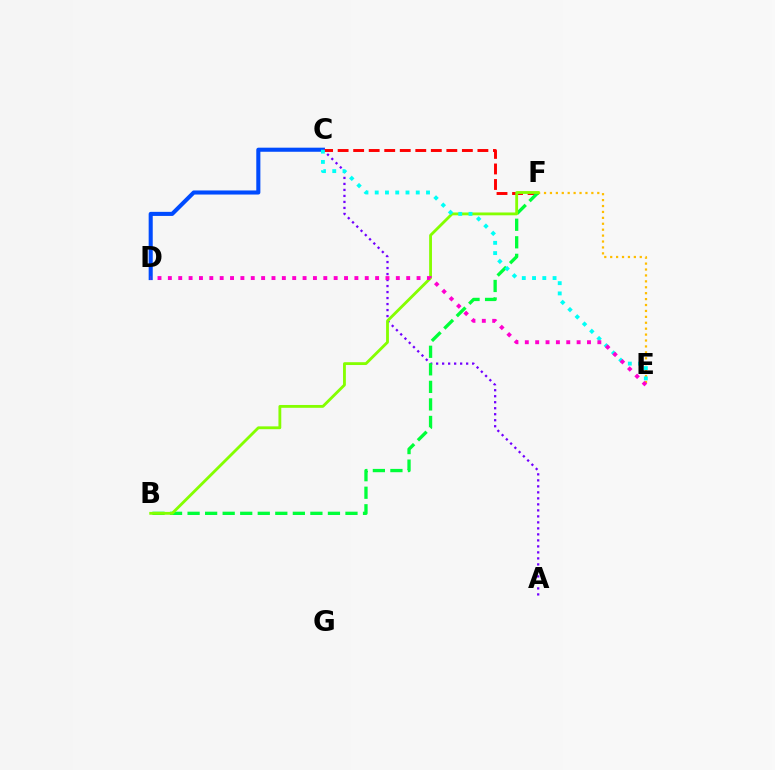{('E', 'F'): [{'color': '#ffbd00', 'line_style': 'dotted', 'thickness': 1.61}], ('C', 'D'): [{'color': '#004bff', 'line_style': 'solid', 'thickness': 2.94}], ('C', 'F'): [{'color': '#ff0000', 'line_style': 'dashed', 'thickness': 2.11}], ('A', 'C'): [{'color': '#7200ff', 'line_style': 'dotted', 'thickness': 1.63}], ('B', 'F'): [{'color': '#00ff39', 'line_style': 'dashed', 'thickness': 2.38}, {'color': '#84ff00', 'line_style': 'solid', 'thickness': 2.04}], ('C', 'E'): [{'color': '#00fff6', 'line_style': 'dotted', 'thickness': 2.79}], ('D', 'E'): [{'color': '#ff00cf', 'line_style': 'dotted', 'thickness': 2.82}]}